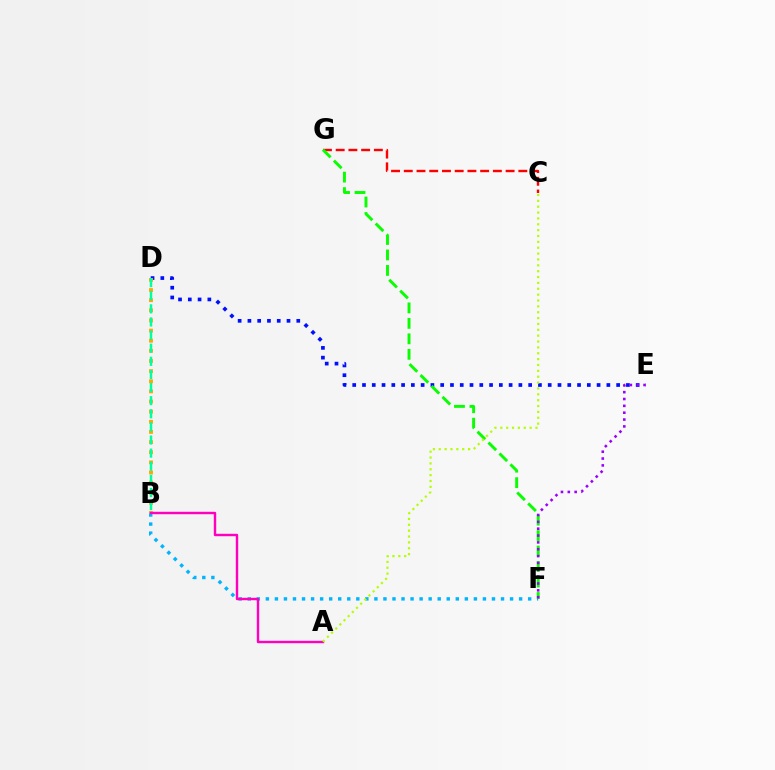{('C', 'G'): [{'color': '#ff0000', 'line_style': 'dashed', 'thickness': 1.73}], ('B', 'F'): [{'color': '#00b5ff', 'line_style': 'dotted', 'thickness': 2.46}], ('D', 'E'): [{'color': '#0010ff', 'line_style': 'dotted', 'thickness': 2.66}], ('B', 'D'): [{'color': '#ffa500', 'line_style': 'dotted', 'thickness': 2.75}, {'color': '#00ff9d', 'line_style': 'dashed', 'thickness': 1.78}], ('A', 'B'): [{'color': '#ff00bd', 'line_style': 'solid', 'thickness': 1.74}], ('F', 'G'): [{'color': '#08ff00', 'line_style': 'dashed', 'thickness': 2.1}], ('E', 'F'): [{'color': '#9b00ff', 'line_style': 'dotted', 'thickness': 1.86}], ('A', 'C'): [{'color': '#b3ff00', 'line_style': 'dotted', 'thickness': 1.59}]}